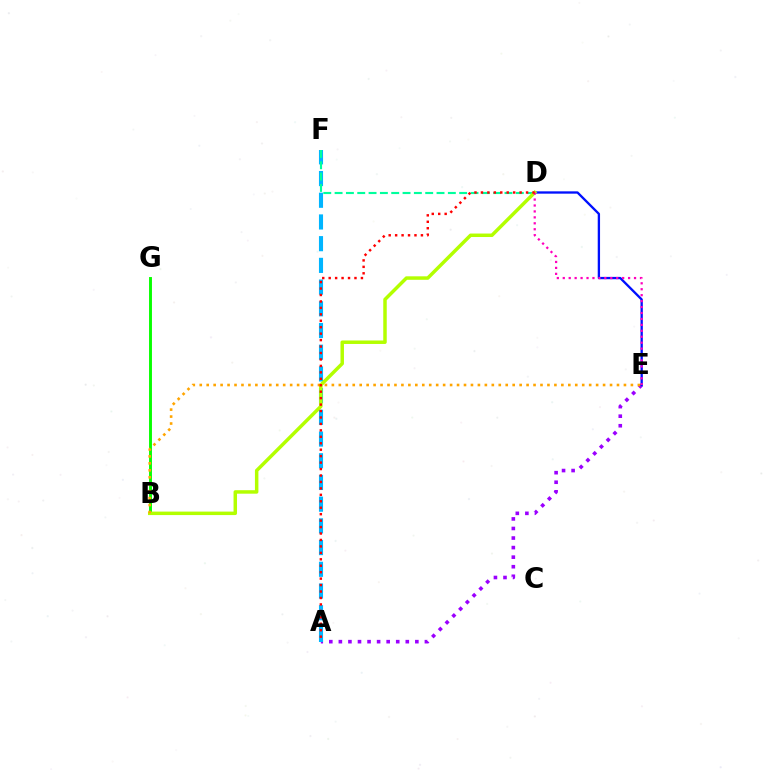{('B', 'G'): [{'color': '#08ff00', 'line_style': 'solid', 'thickness': 2.09}], ('A', 'E'): [{'color': '#9b00ff', 'line_style': 'dotted', 'thickness': 2.6}], ('D', 'E'): [{'color': '#0010ff', 'line_style': 'solid', 'thickness': 1.67}, {'color': '#ff00bd', 'line_style': 'dotted', 'thickness': 1.61}], ('A', 'F'): [{'color': '#00b5ff', 'line_style': 'dashed', 'thickness': 2.95}], ('D', 'F'): [{'color': '#00ff9d', 'line_style': 'dashed', 'thickness': 1.54}], ('B', 'D'): [{'color': '#b3ff00', 'line_style': 'solid', 'thickness': 2.5}], ('B', 'E'): [{'color': '#ffa500', 'line_style': 'dotted', 'thickness': 1.89}], ('A', 'D'): [{'color': '#ff0000', 'line_style': 'dotted', 'thickness': 1.75}]}